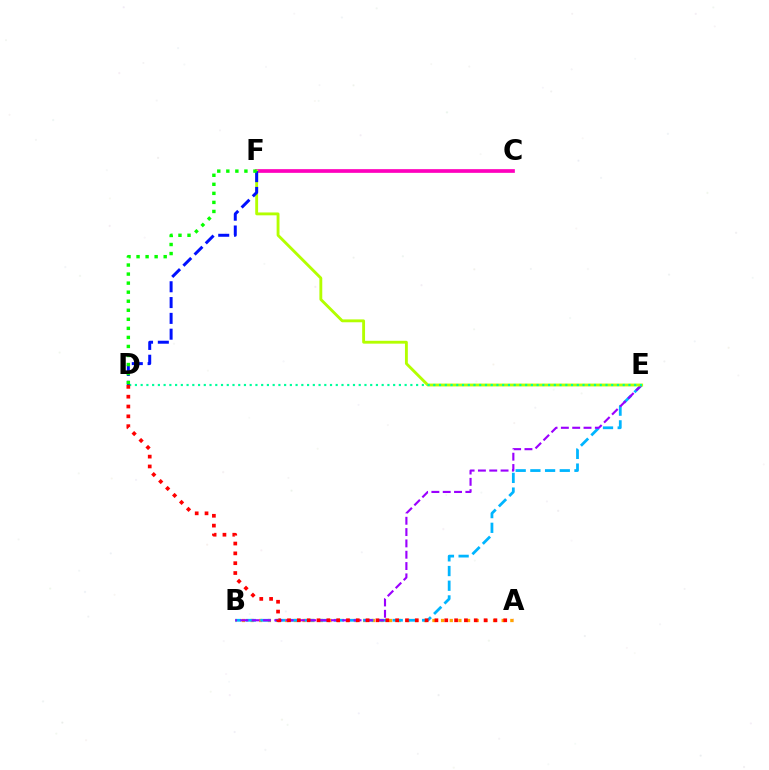{('C', 'F'): [{'color': '#ff00bd', 'line_style': 'solid', 'thickness': 2.66}], ('A', 'B'): [{'color': '#ffa500', 'line_style': 'dotted', 'thickness': 2.35}], ('B', 'E'): [{'color': '#00b5ff', 'line_style': 'dashed', 'thickness': 2.0}, {'color': '#9b00ff', 'line_style': 'dashed', 'thickness': 1.54}], ('E', 'F'): [{'color': '#b3ff00', 'line_style': 'solid', 'thickness': 2.06}], ('D', 'E'): [{'color': '#00ff9d', 'line_style': 'dotted', 'thickness': 1.56}], ('D', 'F'): [{'color': '#0010ff', 'line_style': 'dashed', 'thickness': 2.15}, {'color': '#08ff00', 'line_style': 'dotted', 'thickness': 2.46}], ('A', 'D'): [{'color': '#ff0000', 'line_style': 'dotted', 'thickness': 2.67}]}